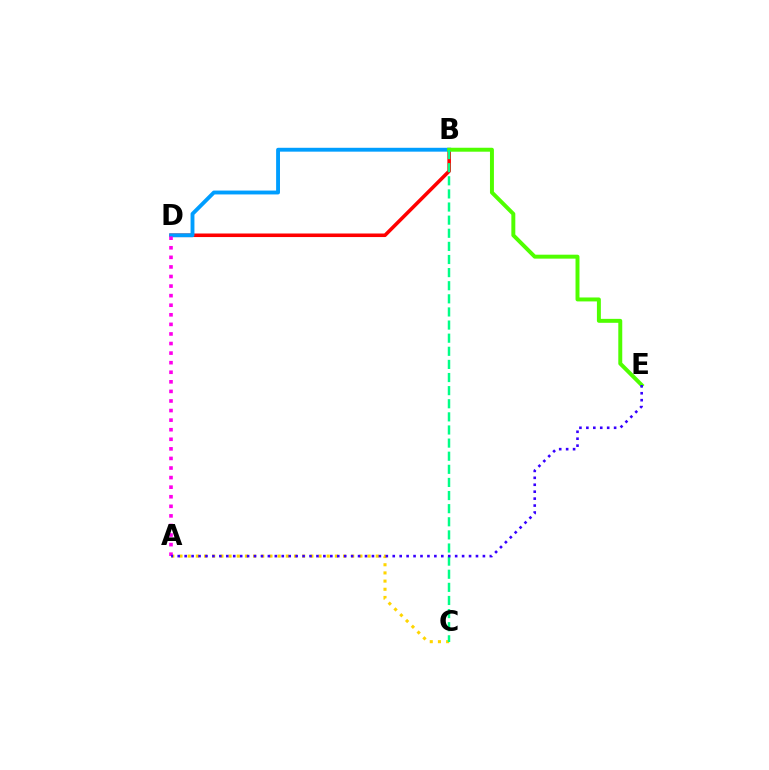{('B', 'D'): [{'color': '#ff0000', 'line_style': 'solid', 'thickness': 2.57}, {'color': '#009eff', 'line_style': 'solid', 'thickness': 2.79}], ('A', 'C'): [{'color': '#ffd500', 'line_style': 'dotted', 'thickness': 2.22}], ('B', 'E'): [{'color': '#4fff00', 'line_style': 'solid', 'thickness': 2.84}], ('A', 'D'): [{'color': '#ff00ed', 'line_style': 'dotted', 'thickness': 2.6}], ('B', 'C'): [{'color': '#00ff86', 'line_style': 'dashed', 'thickness': 1.78}], ('A', 'E'): [{'color': '#3700ff', 'line_style': 'dotted', 'thickness': 1.88}]}